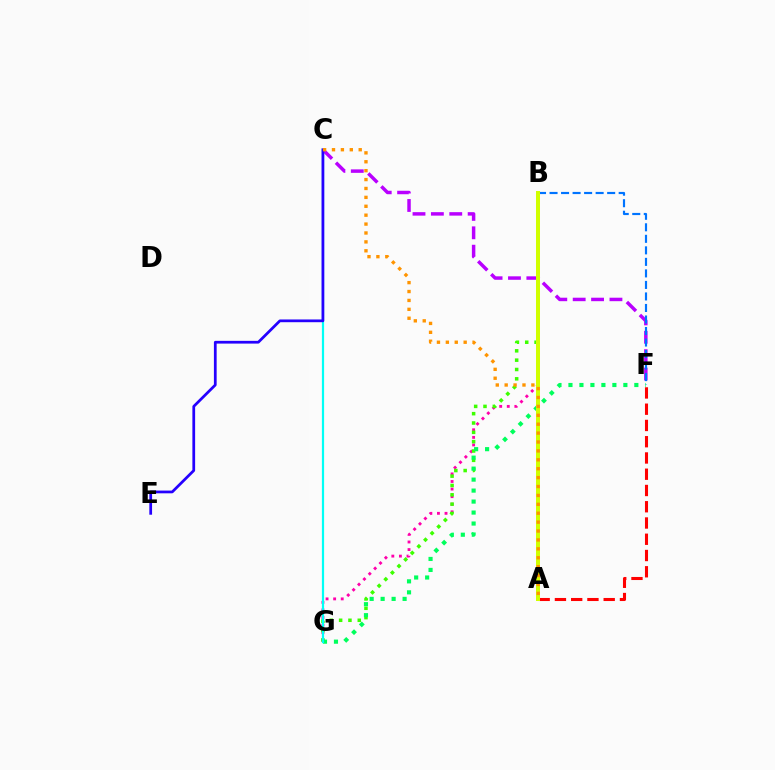{('B', 'G'): [{'color': '#ff00ac', 'line_style': 'dotted', 'thickness': 2.06}, {'color': '#3dff00', 'line_style': 'dotted', 'thickness': 2.54}], ('A', 'F'): [{'color': '#ff0000', 'line_style': 'dashed', 'thickness': 2.21}], ('C', 'F'): [{'color': '#b900ff', 'line_style': 'dashed', 'thickness': 2.5}], ('B', 'F'): [{'color': '#0074ff', 'line_style': 'dashed', 'thickness': 1.57}], ('F', 'G'): [{'color': '#00ff5c', 'line_style': 'dotted', 'thickness': 2.98}], ('C', 'G'): [{'color': '#00fff6', 'line_style': 'solid', 'thickness': 1.59}], ('C', 'E'): [{'color': '#2500ff', 'line_style': 'solid', 'thickness': 1.97}], ('A', 'B'): [{'color': '#d1ff00', 'line_style': 'solid', 'thickness': 2.88}], ('A', 'C'): [{'color': '#ff9400', 'line_style': 'dotted', 'thickness': 2.42}]}